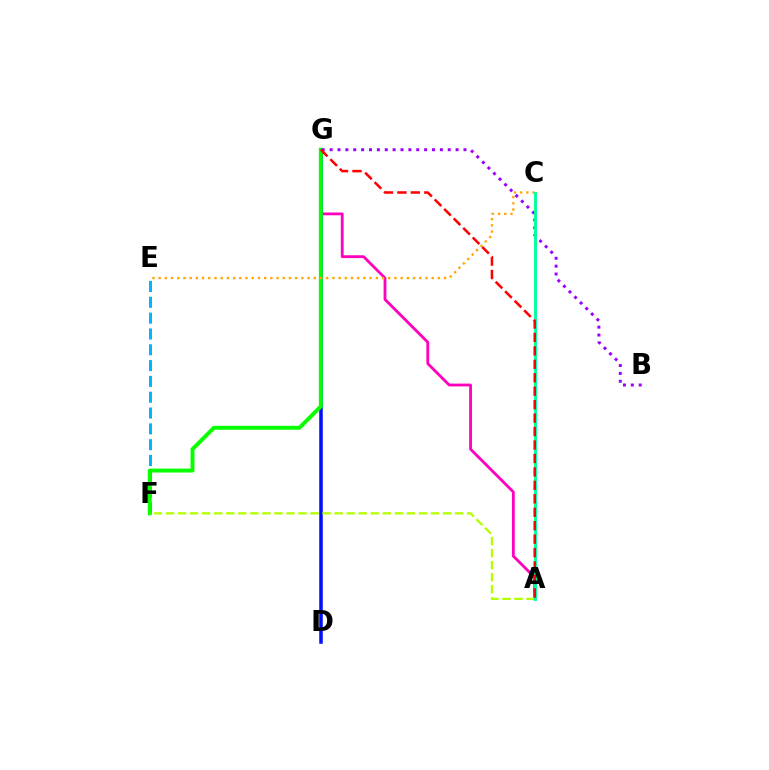{('A', 'G'): [{'color': '#ff00bd', 'line_style': 'solid', 'thickness': 2.02}, {'color': '#ff0000', 'line_style': 'dashed', 'thickness': 1.83}], ('E', 'F'): [{'color': '#00b5ff', 'line_style': 'dashed', 'thickness': 2.15}], ('D', 'G'): [{'color': '#0010ff', 'line_style': 'solid', 'thickness': 2.54}], ('F', 'G'): [{'color': '#08ff00', 'line_style': 'solid', 'thickness': 2.83}], ('A', 'F'): [{'color': '#b3ff00', 'line_style': 'dashed', 'thickness': 1.64}], ('B', 'G'): [{'color': '#9b00ff', 'line_style': 'dotted', 'thickness': 2.14}], ('C', 'E'): [{'color': '#ffa500', 'line_style': 'dotted', 'thickness': 1.69}], ('A', 'C'): [{'color': '#00ff9d', 'line_style': 'solid', 'thickness': 2.09}]}